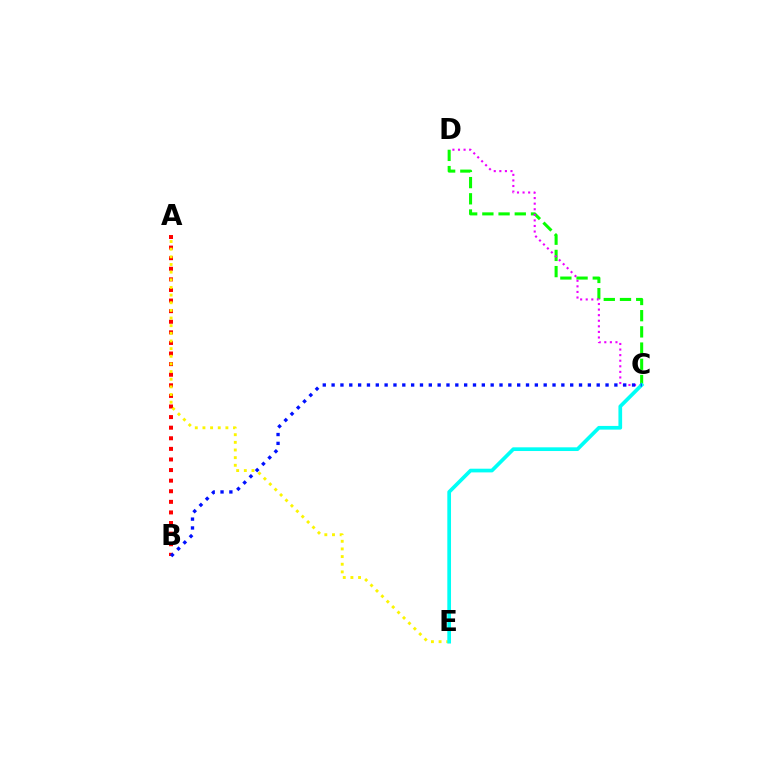{('C', 'D'): [{'color': '#08ff00', 'line_style': 'dashed', 'thickness': 2.2}, {'color': '#ee00ff', 'line_style': 'dotted', 'thickness': 1.52}], ('A', 'B'): [{'color': '#ff0000', 'line_style': 'dotted', 'thickness': 2.88}], ('A', 'E'): [{'color': '#fcf500', 'line_style': 'dotted', 'thickness': 2.08}], ('C', 'E'): [{'color': '#00fff6', 'line_style': 'solid', 'thickness': 2.66}], ('B', 'C'): [{'color': '#0010ff', 'line_style': 'dotted', 'thickness': 2.4}]}